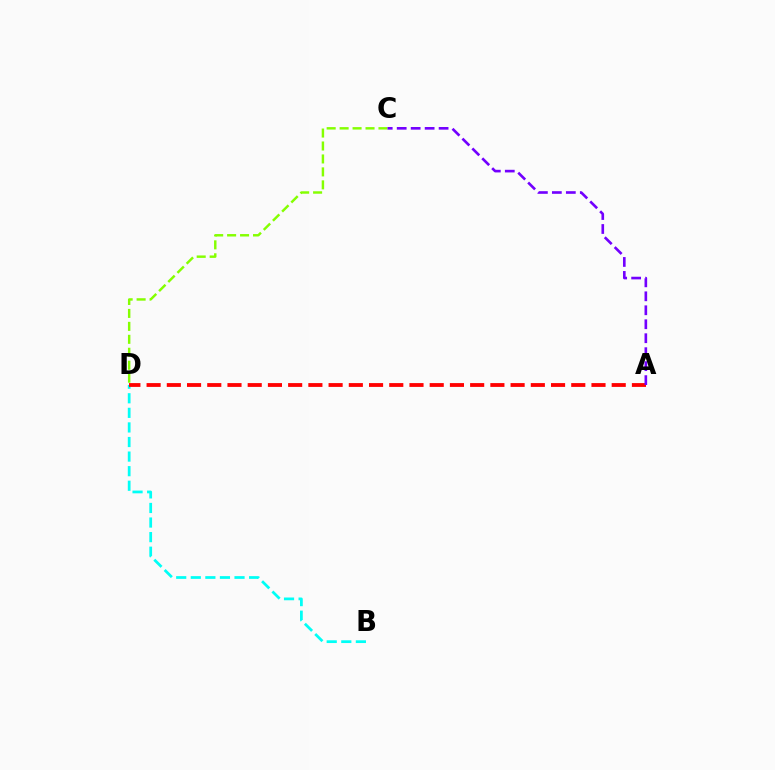{('C', 'D'): [{'color': '#84ff00', 'line_style': 'dashed', 'thickness': 1.76}], ('B', 'D'): [{'color': '#00fff6', 'line_style': 'dashed', 'thickness': 1.98}], ('A', 'D'): [{'color': '#ff0000', 'line_style': 'dashed', 'thickness': 2.75}], ('A', 'C'): [{'color': '#7200ff', 'line_style': 'dashed', 'thickness': 1.9}]}